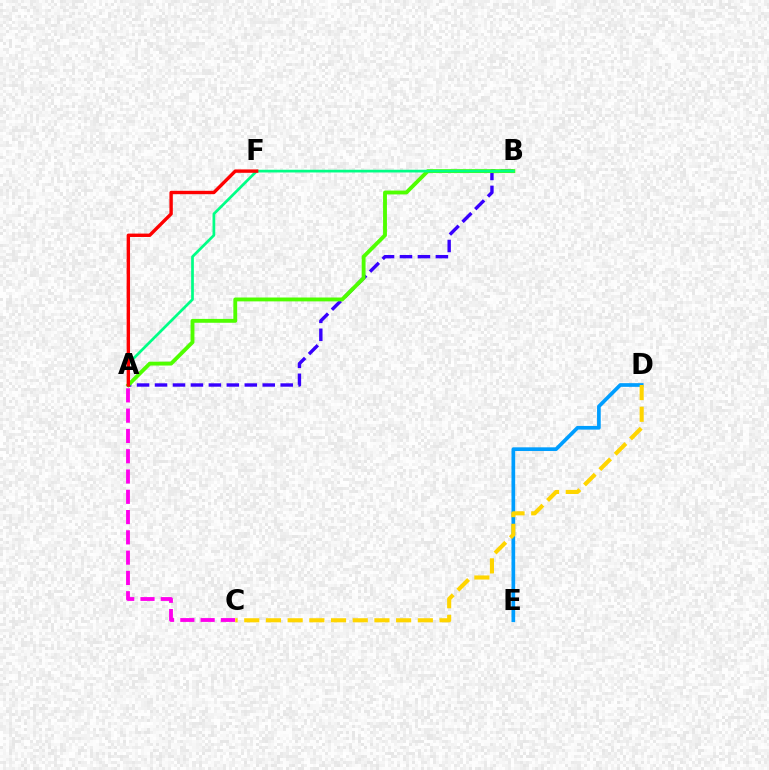{('A', 'B'): [{'color': '#3700ff', 'line_style': 'dashed', 'thickness': 2.44}, {'color': '#4fff00', 'line_style': 'solid', 'thickness': 2.78}, {'color': '#00ff86', 'line_style': 'solid', 'thickness': 1.96}], ('D', 'E'): [{'color': '#009eff', 'line_style': 'solid', 'thickness': 2.65}], ('A', 'C'): [{'color': '#ff00ed', 'line_style': 'dashed', 'thickness': 2.76}], ('C', 'D'): [{'color': '#ffd500', 'line_style': 'dashed', 'thickness': 2.95}], ('A', 'F'): [{'color': '#ff0000', 'line_style': 'solid', 'thickness': 2.44}]}